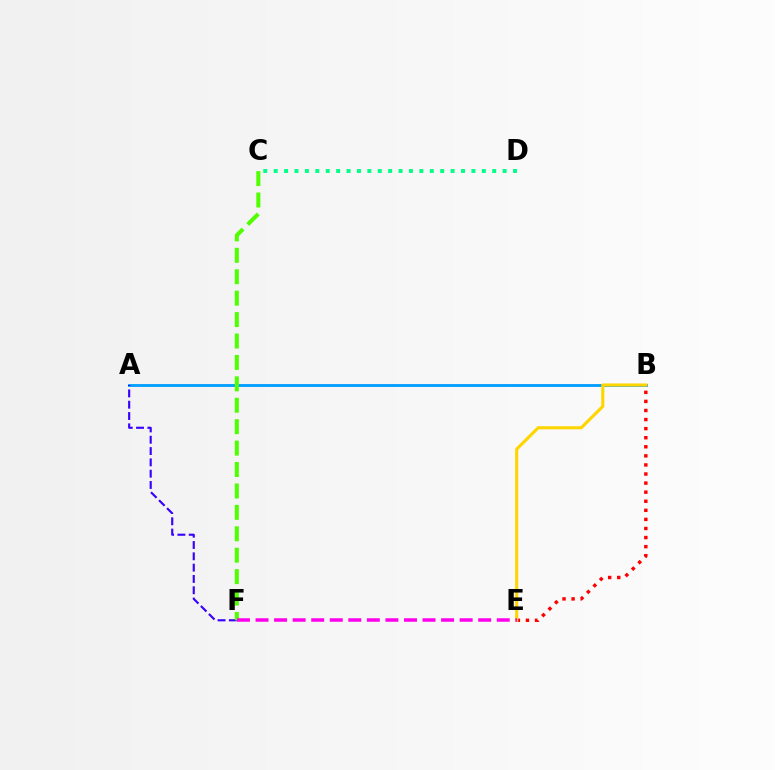{('C', 'D'): [{'color': '#00ff86', 'line_style': 'dotted', 'thickness': 2.83}], ('B', 'E'): [{'color': '#ff0000', 'line_style': 'dotted', 'thickness': 2.47}, {'color': '#ffd500', 'line_style': 'solid', 'thickness': 2.24}], ('A', 'B'): [{'color': '#009eff', 'line_style': 'solid', 'thickness': 2.03}], ('A', 'F'): [{'color': '#3700ff', 'line_style': 'dashed', 'thickness': 1.54}], ('C', 'F'): [{'color': '#4fff00', 'line_style': 'dashed', 'thickness': 2.91}], ('E', 'F'): [{'color': '#ff00ed', 'line_style': 'dashed', 'thickness': 2.52}]}